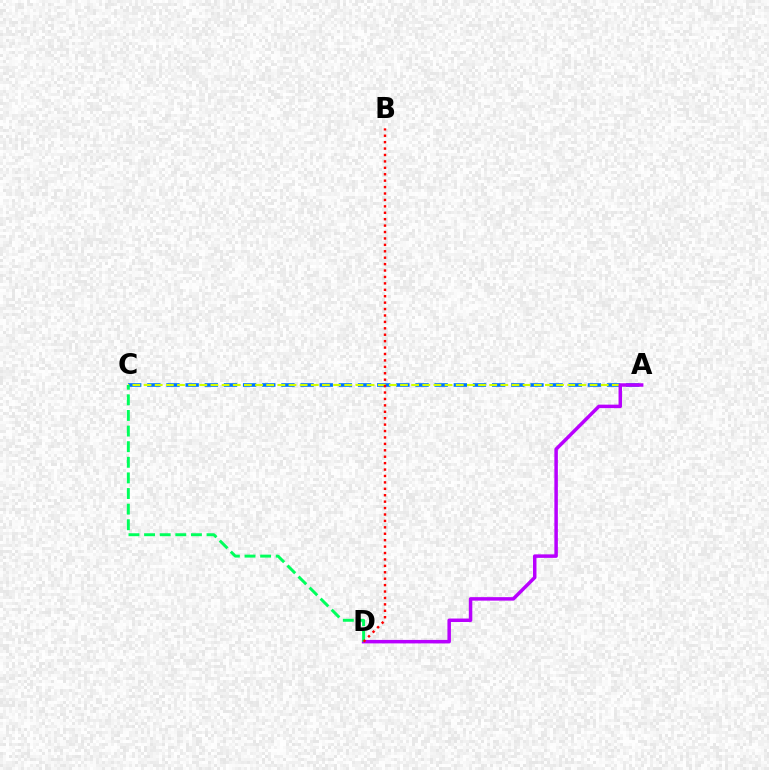{('A', 'C'): [{'color': '#0074ff', 'line_style': 'dashed', 'thickness': 2.6}, {'color': '#d1ff00', 'line_style': 'dashed', 'thickness': 1.51}], ('A', 'D'): [{'color': '#b900ff', 'line_style': 'solid', 'thickness': 2.51}], ('C', 'D'): [{'color': '#00ff5c', 'line_style': 'dashed', 'thickness': 2.12}], ('B', 'D'): [{'color': '#ff0000', 'line_style': 'dotted', 'thickness': 1.74}]}